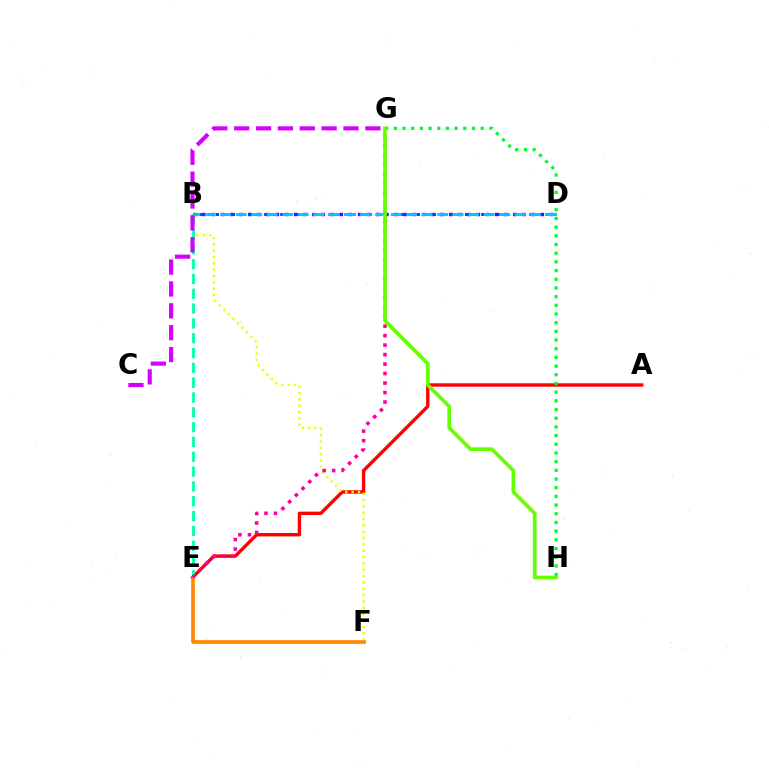{('A', 'E'): [{'color': '#ff0000', 'line_style': 'solid', 'thickness': 2.44}], ('B', 'F'): [{'color': '#eeff00', 'line_style': 'dotted', 'thickness': 1.72}], ('B', 'E'): [{'color': '#00ffaf', 'line_style': 'dashed', 'thickness': 2.01}], ('B', 'D'): [{'color': '#4f00ff', 'line_style': 'dotted', 'thickness': 2.48}, {'color': '#003fff', 'line_style': 'dotted', 'thickness': 2.18}, {'color': '#00c7ff', 'line_style': 'dashed', 'thickness': 2.1}], ('C', 'G'): [{'color': '#d600ff', 'line_style': 'dashed', 'thickness': 2.97}], ('E', 'F'): [{'color': '#ff8800', 'line_style': 'solid', 'thickness': 2.64}], ('G', 'H'): [{'color': '#00ff27', 'line_style': 'dotted', 'thickness': 2.36}, {'color': '#66ff00', 'line_style': 'solid', 'thickness': 2.66}], ('E', 'G'): [{'color': '#ff00a0', 'line_style': 'dotted', 'thickness': 2.58}]}